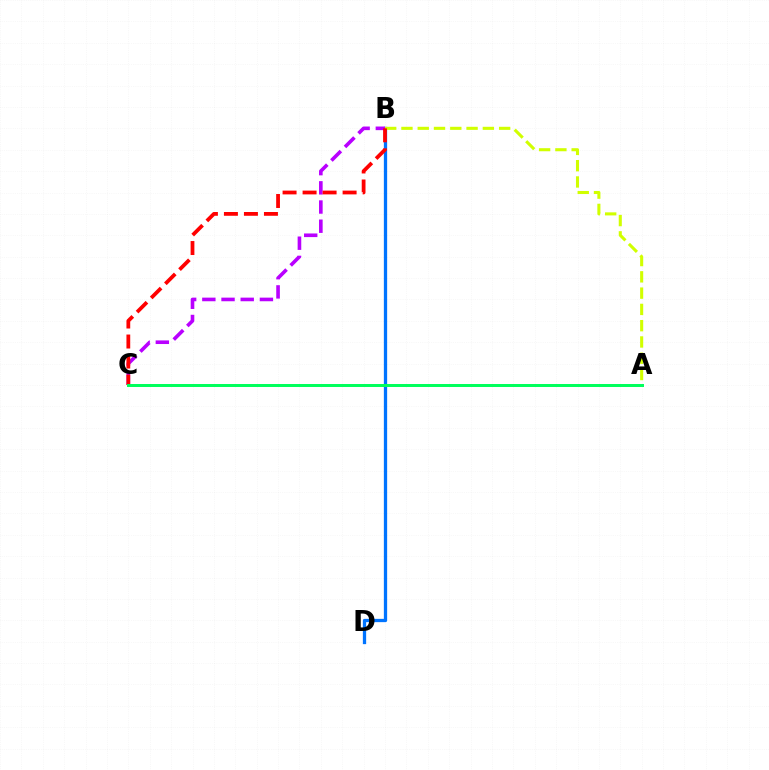{('B', 'D'): [{'color': '#0074ff', 'line_style': 'solid', 'thickness': 2.36}], ('A', 'B'): [{'color': '#d1ff00', 'line_style': 'dashed', 'thickness': 2.21}], ('B', 'C'): [{'color': '#b900ff', 'line_style': 'dashed', 'thickness': 2.61}, {'color': '#ff0000', 'line_style': 'dashed', 'thickness': 2.72}], ('A', 'C'): [{'color': '#00ff5c', 'line_style': 'solid', 'thickness': 2.14}]}